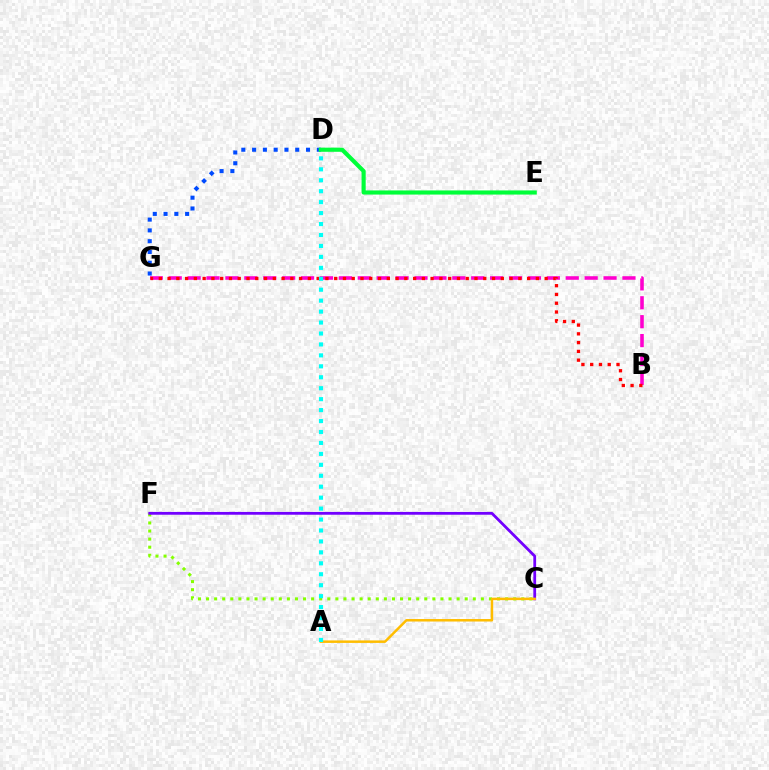{('C', 'F'): [{'color': '#84ff00', 'line_style': 'dotted', 'thickness': 2.2}, {'color': '#7200ff', 'line_style': 'solid', 'thickness': 2.01}], ('B', 'G'): [{'color': '#ff00cf', 'line_style': 'dashed', 'thickness': 2.57}, {'color': '#ff0000', 'line_style': 'dotted', 'thickness': 2.38}], ('A', 'C'): [{'color': '#ffbd00', 'line_style': 'solid', 'thickness': 1.79}], ('D', 'G'): [{'color': '#004bff', 'line_style': 'dotted', 'thickness': 2.93}], ('A', 'D'): [{'color': '#00fff6', 'line_style': 'dotted', 'thickness': 2.97}], ('D', 'E'): [{'color': '#00ff39', 'line_style': 'solid', 'thickness': 2.98}]}